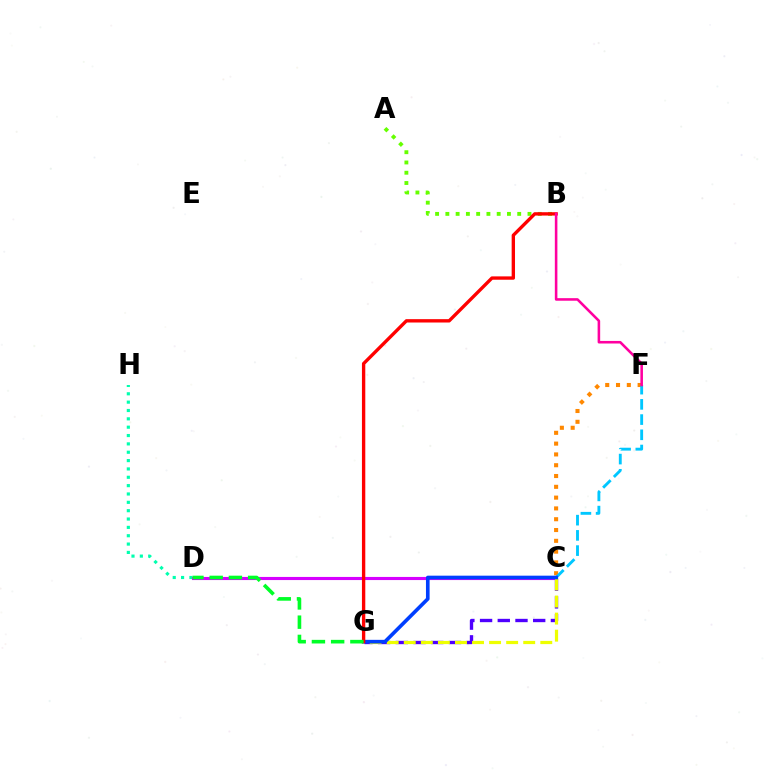{('A', 'B'): [{'color': '#66ff00', 'line_style': 'dotted', 'thickness': 2.79}], ('D', 'H'): [{'color': '#00ffaf', 'line_style': 'dotted', 'thickness': 2.27}], ('C', 'F'): [{'color': '#ff8800', 'line_style': 'dotted', 'thickness': 2.93}, {'color': '#00c7ff', 'line_style': 'dashed', 'thickness': 2.07}], ('C', 'D'): [{'color': '#d600ff', 'line_style': 'solid', 'thickness': 2.24}], ('C', 'G'): [{'color': '#4f00ff', 'line_style': 'dashed', 'thickness': 2.41}, {'color': '#eeff00', 'line_style': 'dashed', 'thickness': 2.32}, {'color': '#003fff', 'line_style': 'solid', 'thickness': 2.62}], ('B', 'G'): [{'color': '#ff0000', 'line_style': 'solid', 'thickness': 2.41}], ('D', 'G'): [{'color': '#00ff27', 'line_style': 'dashed', 'thickness': 2.61}], ('B', 'F'): [{'color': '#ff00a0', 'line_style': 'solid', 'thickness': 1.85}]}